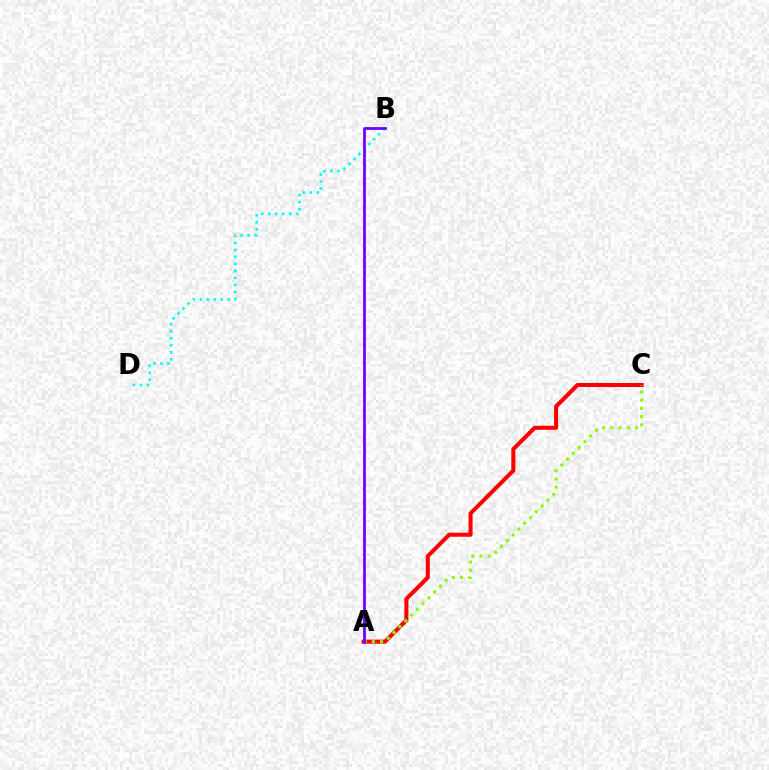{('B', 'D'): [{'color': '#00fff6', 'line_style': 'dotted', 'thickness': 1.9}], ('A', 'C'): [{'color': '#ff0000', 'line_style': 'solid', 'thickness': 2.91}, {'color': '#84ff00', 'line_style': 'dotted', 'thickness': 2.23}], ('A', 'B'): [{'color': '#7200ff', 'line_style': 'solid', 'thickness': 2.0}]}